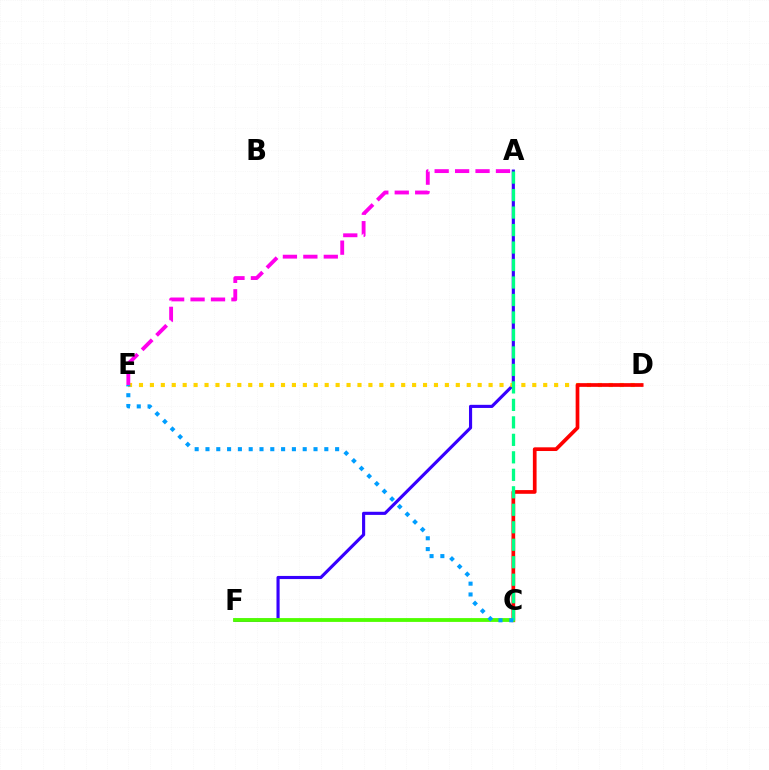{('A', 'F'): [{'color': '#3700ff', 'line_style': 'solid', 'thickness': 2.26}], ('D', 'E'): [{'color': '#ffd500', 'line_style': 'dotted', 'thickness': 2.97}], ('C', 'D'): [{'color': '#ff0000', 'line_style': 'solid', 'thickness': 2.66}], ('C', 'F'): [{'color': '#4fff00', 'line_style': 'solid', 'thickness': 2.75}], ('A', 'C'): [{'color': '#00ff86', 'line_style': 'dashed', 'thickness': 2.38}], ('C', 'E'): [{'color': '#009eff', 'line_style': 'dotted', 'thickness': 2.94}], ('A', 'E'): [{'color': '#ff00ed', 'line_style': 'dashed', 'thickness': 2.78}]}